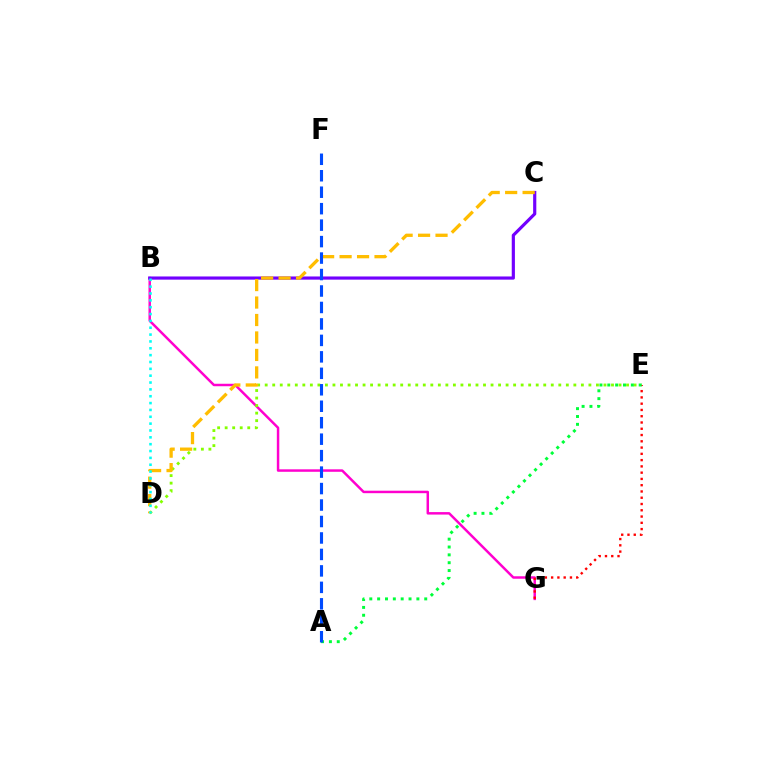{('B', 'G'): [{'color': '#ff00cf', 'line_style': 'solid', 'thickness': 1.78}], ('D', 'E'): [{'color': '#84ff00', 'line_style': 'dotted', 'thickness': 2.05}], ('E', 'G'): [{'color': '#ff0000', 'line_style': 'dotted', 'thickness': 1.7}], ('B', 'C'): [{'color': '#7200ff', 'line_style': 'solid', 'thickness': 2.28}], ('C', 'D'): [{'color': '#ffbd00', 'line_style': 'dashed', 'thickness': 2.37}], ('B', 'D'): [{'color': '#00fff6', 'line_style': 'dotted', 'thickness': 1.86}], ('A', 'E'): [{'color': '#00ff39', 'line_style': 'dotted', 'thickness': 2.13}], ('A', 'F'): [{'color': '#004bff', 'line_style': 'dashed', 'thickness': 2.24}]}